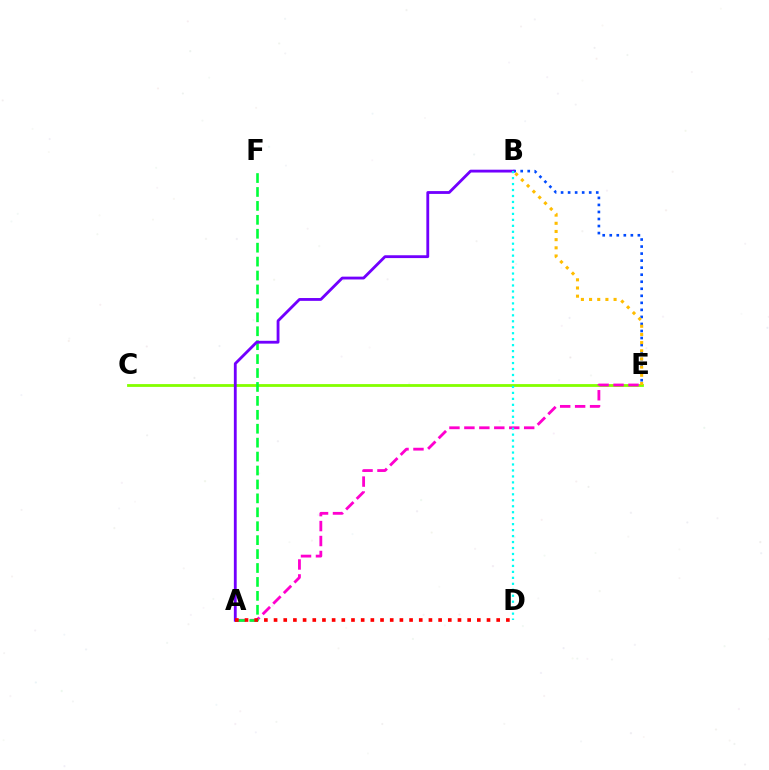{('C', 'E'): [{'color': '#84ff00', 'line_style': 'solid', 'thickness': 2.02}], ('B', 'E'): [{'color': '#004bff', 'line_style': 'dotted', 'thickness': 1.91}, {'color': '#ffbd00', 'line_style': 'dotted', 'thickness': 2.22}], ('A', 'E'): [{'color': '#ff00cf', 'line_style': 'dashed', 'thickness': 2.03}], ('A', 'F'): [{'color': '#00ff39', 'line_style': 'dashed', 'thickness': 1.89}], ('A', 'B'): [{'color': '#7200ff', 'line_style': 'solid', 'thickness': 2.04}], ('B', 'D'): [{'color': '#00fff6', 'line_style': 'dotted', 'thickness': 1.62}], ('A', 'D'): [{'color': '#ff0000', 'line_style': 'dotted', 'thickness': 2.63}]}